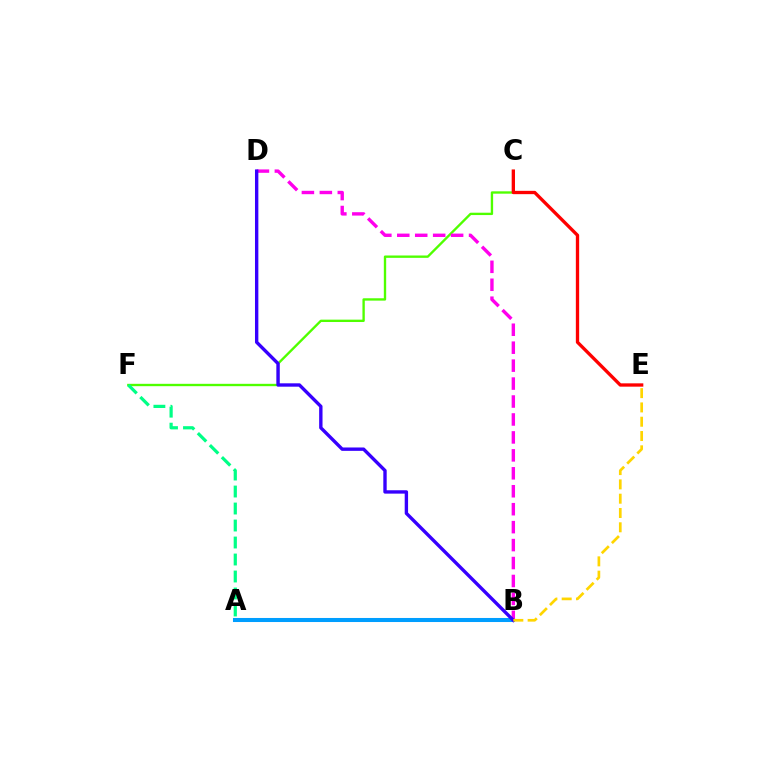{('A', 'B'): [{'color': '#009eff', 'line_style': 'solid', 'thickness': 2.92}], ('C', 'F'): [{'color': '#4fff00', 'line_style': 'solid', 'thickness': 1.7}], ('B', 'D'): [{'color': '#ff00ed', 'line_style': 'dashed', 'thickness': 2.44}, {'color': '#3700ff', 'line_style': 'solid', 'thickness': 2.43}], ('A', 'F'): [{'color': '#00ff86', 'line_style': 'dashed', 'thickness': 2.31}], ('C', 'E'): [{'color': '#ff0000', 'line_style': 'solid', 'thickness': 2.39}], ('B', 'E'): [{'color': '#ffd500', 'line_style': 'dashed', 'thickness': 1.94}]}